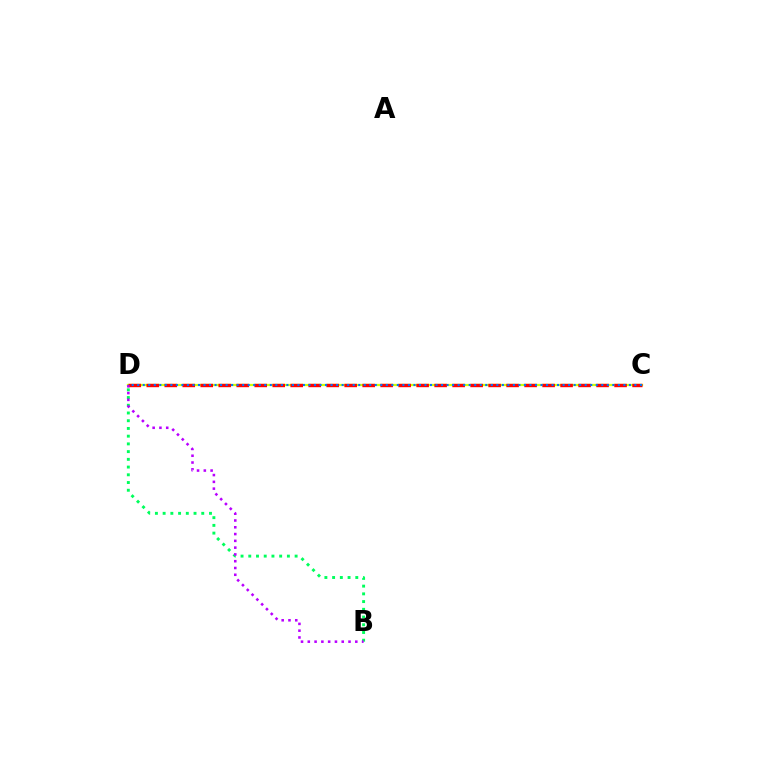{('C', 'D'): [{'color': '#d1ff00', 'line_style': 'solid', 'thickness': 1.65}, {'color': '#ff0000', 'line_style': 'dashed', 'thickness': 2.44}, {'color': '#0074ff', 'line_style': 'dotted', 'thickness': 1.5}], ('B', 'D'): [{'color': '#00ff5c', 'line_style': 'dotted', 'thickness': 2.1}, {'color': '#b900ff', 'line_style': 'dotted', 'thickness': 1.84}]}